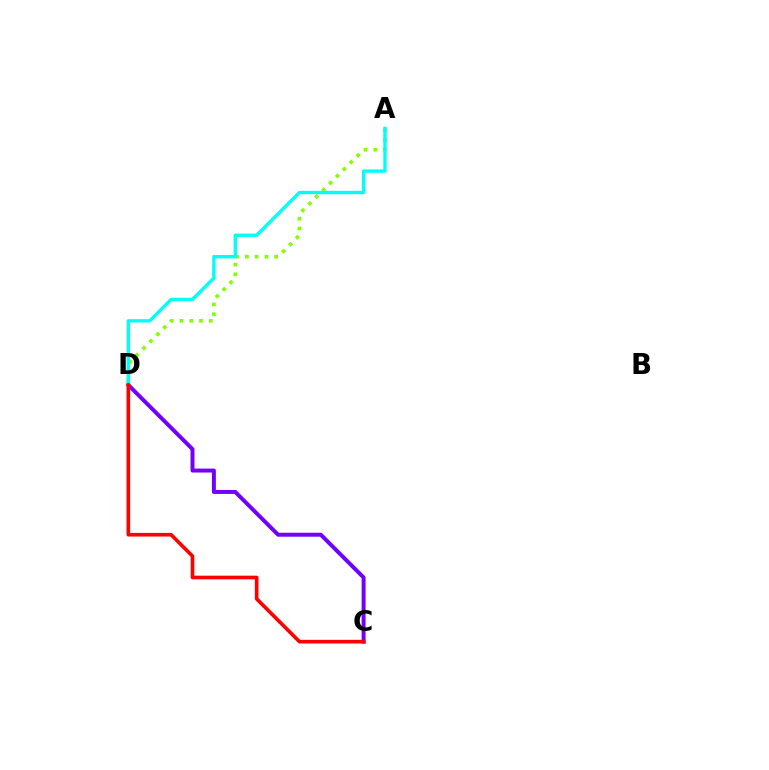{('C', 'D'): [{'color': '#7200ff', 'line_style': 'solid', 'thickness': 2.85}, {'color': '#ff0000', 'line_style': 'solid', 'thickness': 2.61}], ('A', 'D'): [{'color': '#84ff00', 'line_style': 'dotted', 'thickness': 2.65}, {'color': '#00fff6', 'line_style': 'solid', 'thickness': 2.41}]}